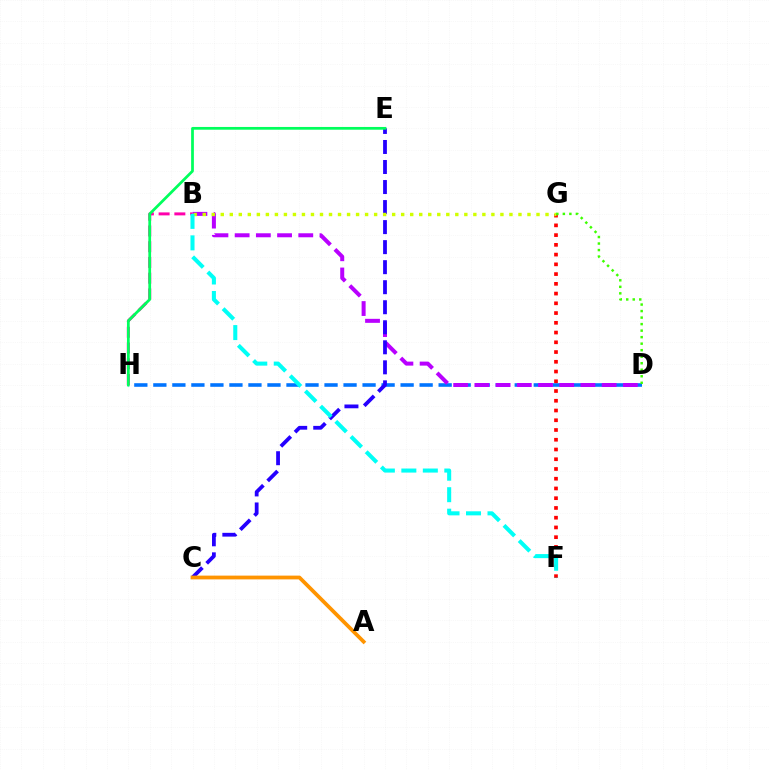{('D', 'H'): [{'color': '#0074ff', 'line_style': 'dashed', 'thickness': 2.58}], ('B', 'H'): [{'color': '#ff00ac', 'line_style': 'dashed', 'thickness': 2.14}], ('B', 'D'): [{'color': '#b900ff', 'line_style': 'dashed', 'thickness': 2.88}], ('C', 'E'): [{'color': '#2500ff', 'line_style': 'dashed', 'thickness': 2.72}], ('F', 'G'): [{'color': '#ff0000', 'line_style': 'dotted', 'thickness': 2.65}], ('B', 'G'): [{'color': '#d1ff00', 'line_style': 'dotted', 'thickness': 2.45}], ('D', 'G'): [{'color': '#3dff00', 'line_style': 'dotted', 'thickness': 1.77}], ('A', 'C'): [{'color': '#ff9400', 'line_style': 'solid', 'thickness': 2.71}], ('B', 'F'): [{'color': '#00fff6', 'line_style': 'dashed', 'thickness': 2.92}], ('E', 'H'): [{'color': '#00ff5c', 'line_style': 'solid', 'thickness': 1.98}]}